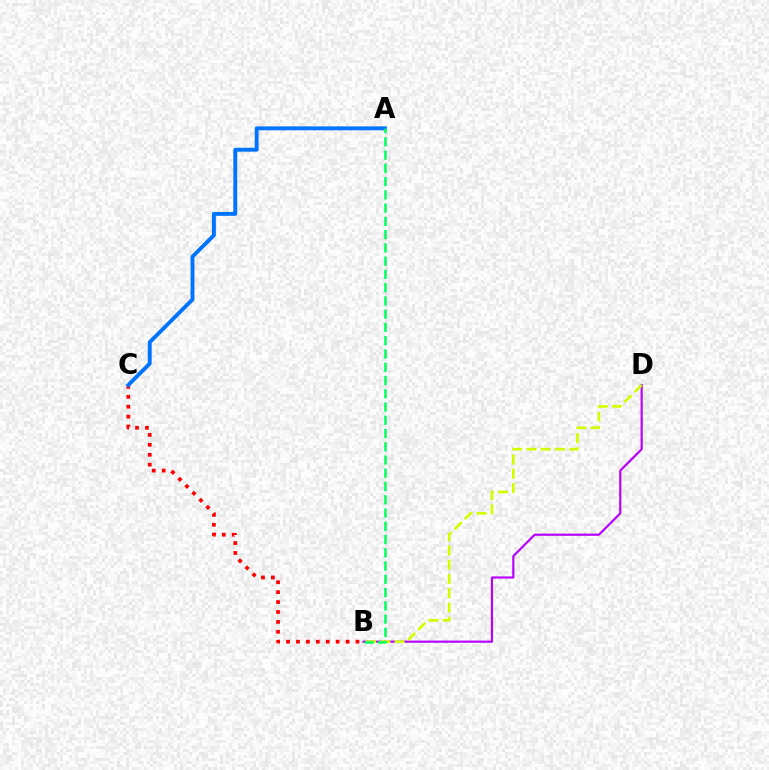{('B', 'D'): [{'color': '#b900ff', 'line_style': 'solid', 'thickness': 1.57}, {'color': '#d1ff00', 'line_style': 'dashed', 'thickness': 1.94}], ('B', 'C'): [{'color': '#ff0000', 'line_style': 'dotted', 'thickness': 2.7}], ('A', 'C'): [{'color': '#0074ff', 'line_style': 'solid', 'thickness': 2.8}], ('A', 'B'): [{'color': '#00ff5c', 'line_style': 'dashed', 'thickness': 1.8}]}